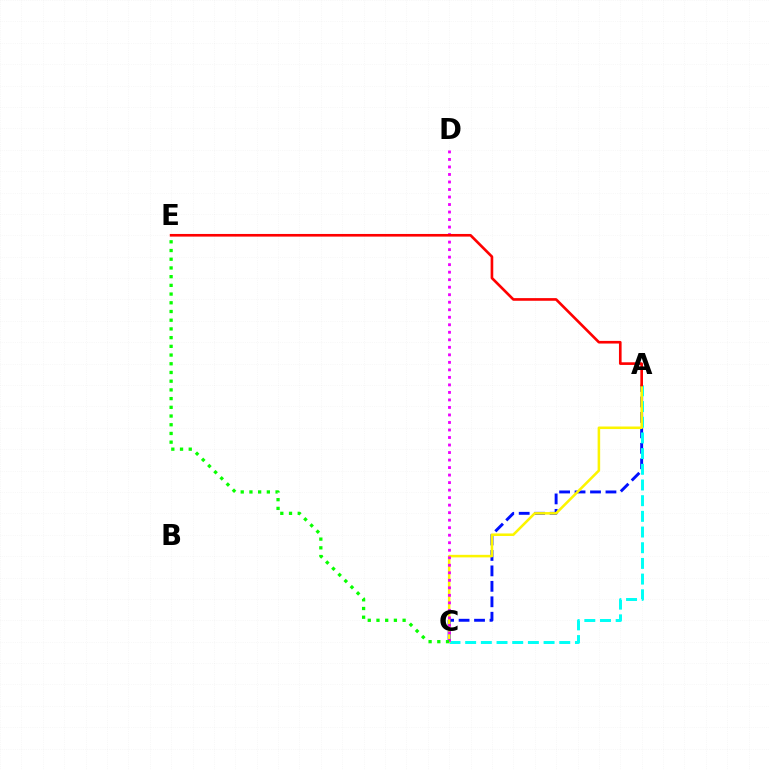{('A', 'C'): [{'color': '#0010ff', 'line_style': 'dashed', 'thickness': 2.1}, {'color': '#00fff6', 'line_style': 'dashed', 'thickness': 2.13}, {'color': '#fcf500', 'line_style': 'solid', 'thickness': 1.83}], ('C', 'D'): [{'color': '#ee00ff', 'line_style': 'dotted', 'thickness': 2.04}], ('C', 'E'): [{'color': '#08ff00', 'line_style': 'dotted', 'thickness': 2.37}], ('A', 'E'): [{'color': '#ff0000', 'line_style': 'solid', 'thickness': 1.9}]}